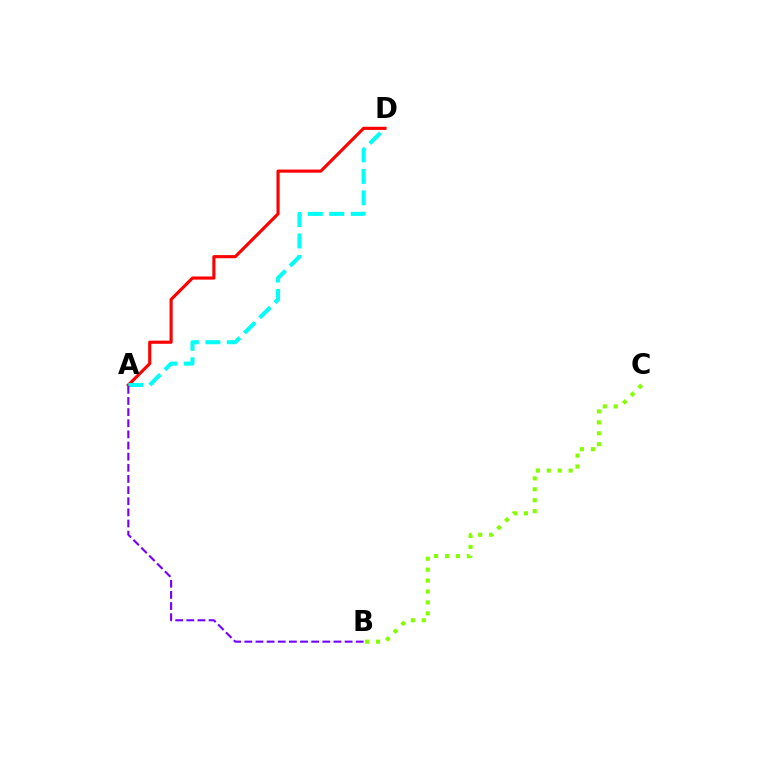{('A', 'D'): [{'color': '#ff0000', 'line_style': 'solid', 'thickness': 2.26}, {'color': '#00fff6', 'line_style': 'dashed', 'thickness': 2.92}], ('A', 'B'): [{'color': '#7200ff', 'line_style': 'dashed', 'thickness': 1.51}], ('B', 'C'): [{'color': '#84ff00', 'line_style': 'dotted', 'thickness': 2.97}]}